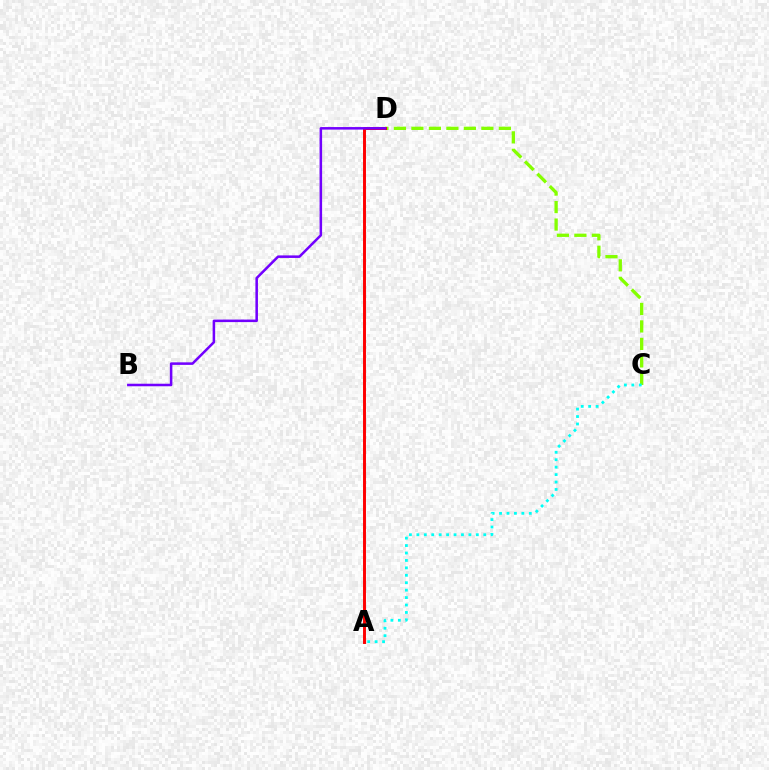{('C', 'D'): [{'color': '#84ff00', 'line_style': 'dashed', 'thickness': 2.38}], ('A', 'D'): [{'color': '#ff0000', 'line_style': 'solid', 'thickness': 2.12}], ('A', 'C'): [{'color': '#00fff6', 'line_style': 'dotted', 'thickness': 2.02}], ('B', 'D'): [{'color': '#7200ff', 'line_style': 'solid', 'thickness': 1.83}]}